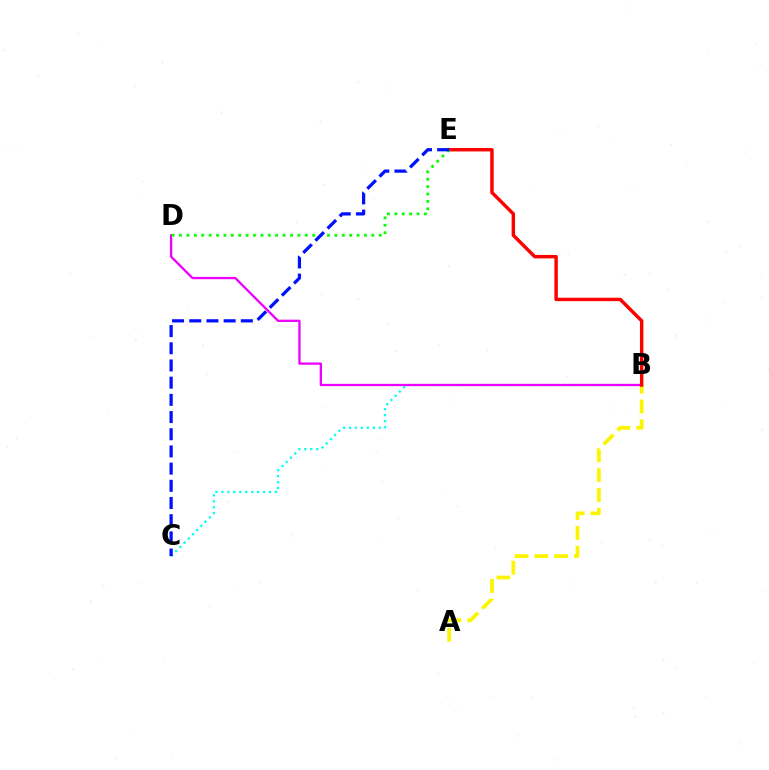{('B', 'C'): [{'color': '#00fff6', 'line_style': 'dotted', 'thickness': 1.62}], ('A', 'B'): [{'color': '#fcf500', 'line_style': 'dashed', 'thickness': 2.69}], ('B', 'D'): [{'color': '#ee00ff', 'line_style': 'solid', 'thickness': 1.66}], ('B', 'E'): [{'color': '#ff0000', 'line_style': 'solid', 'thickness': 2.47}], ('D', 'E'): [{'color': '#08ff00', 'line_style': 'dotted', 'thickness': 2.01}], ('C', 'E'): [{'color': '#0010ff', 'line_style': 'dashed', 'thickness': 2.34}]}